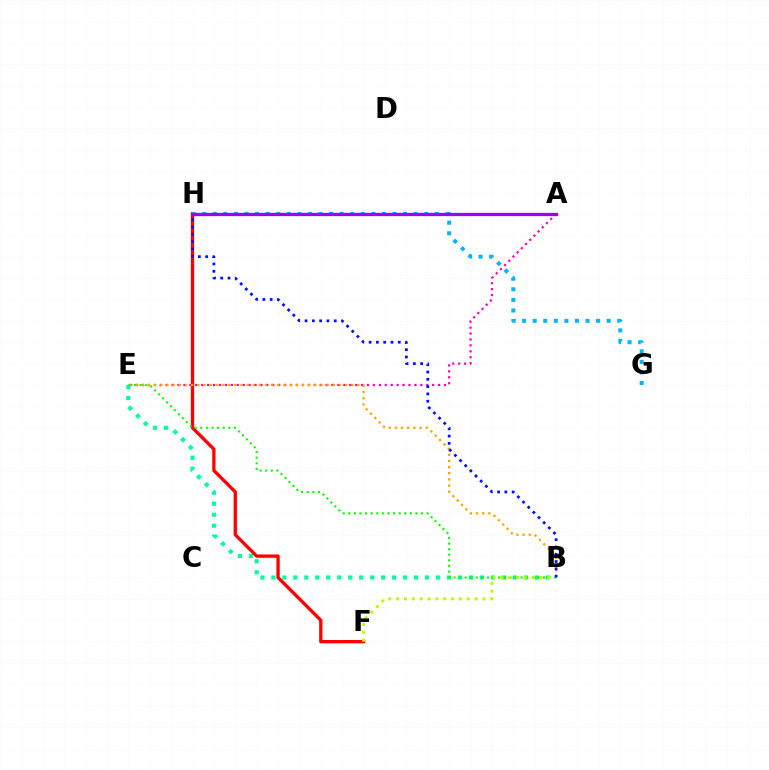{('B', 'E'): [{'color': '#00ff9d', 'line_style': 'dotted', 'thickness': 2.98}, {'color': '#ffa500', 'line_style': 'dotted', 'thickness': 1.67}, {'color': '#08ff00', 'line_style': 'dotted', 'thickness': 1.52}], ('A', 'E'): [{'color': '#ff00bd', 'line_style': 'dotted', 'thickness': 1.61}], ('F', 'H'): [{'color': '#ff0000', 'line_style': 'solid', 'thickness': 2.39}], ('G', 'H'): [{'color': '#00b5ff', 'line_style': 'dotted', 'thickness': 2.87}], ('A', 'H'): [{'color': '#9b00ff', 'line_style': 'solid', 'thickness': 2.37}], ('B', 'F'): [{'color': '#b3ff00', 'line_style': 'dotted', 'thickness': 2.13}], ('B', 'H'): [{'color': '#0010ff', 'line_style': 'dotted', 'thickness': 1.98}]}